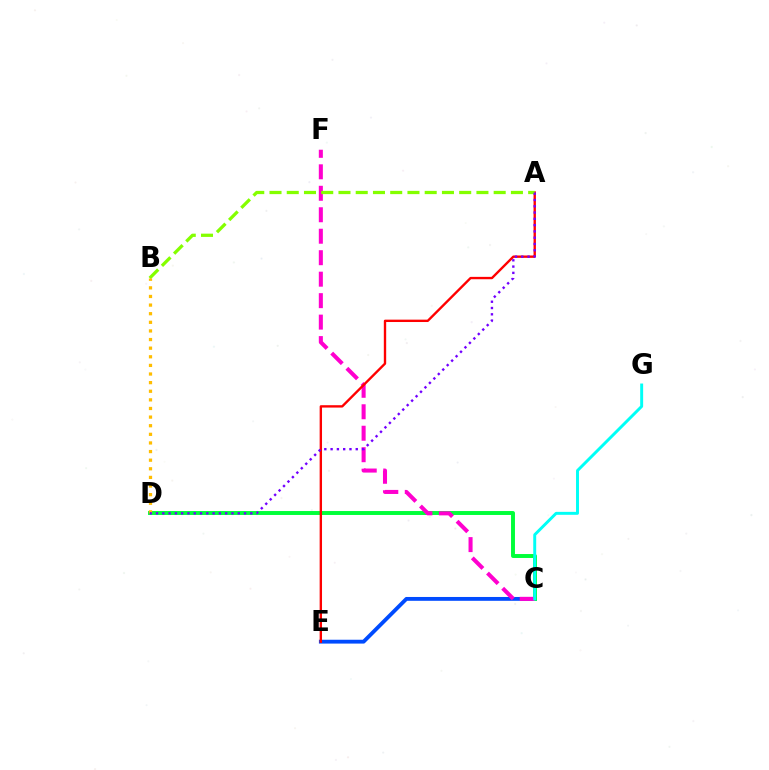{('C', 'E'): [{'color': '#004bff', 'line_style': 'solid', 'thickness': 2.76}], ('C', 'D'): [{'color': '#00ff39', 'line_style': 'solid', 'thickness': 2.83}], ('C', 'F'): [{'color': '#ff00cf', 'line_style': 'dashed', 'thickness': 2.92}], ('C', 'G'): [{'color': '#00fff6', 'line_style': 'solid', 'thickness': 2.12}], ('A', 'E'): [{'color': '#ff0000', 'line_style': 'solid', 'thickness': 1.71}], ('A', 'B'): [{'color': '#84ff00', 'line_style': 'dashed', 'thickness': 2.34}], ('B', 'D'): [{'color': '#ffbd00', 'line_style': 'dotted', 'thickness': 2.34}], ('A', 'D'): [{'color': '#7200ff', 'line_style': 'dotted', 'thickness': 1.71}]}